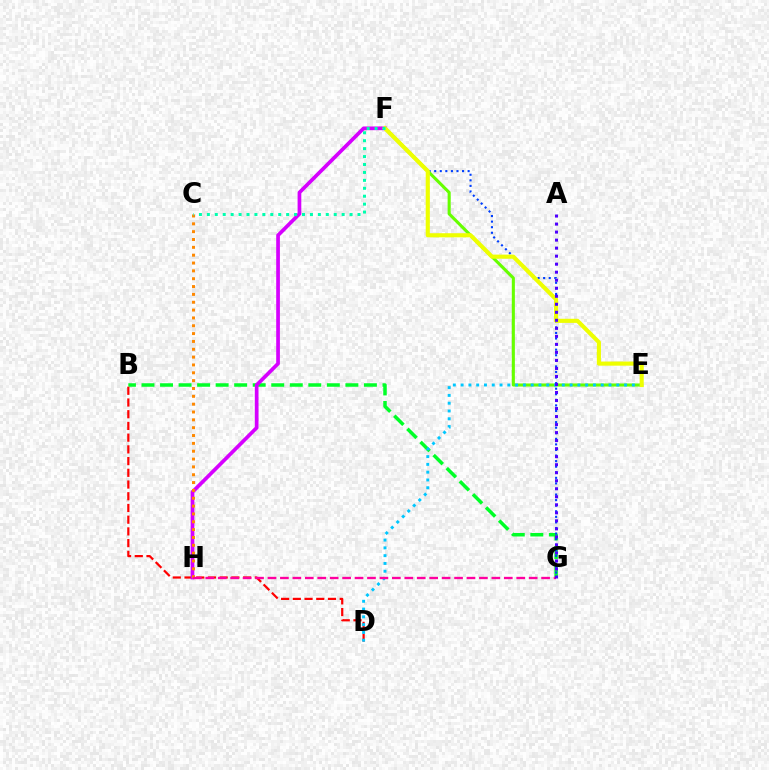{('B', 'G'): [{'color': '#00ff27', 'line_style': 'dashed', 'thickness': 2.52}], ('B', 'D'): [{'color': '#ff0000', 'line_style': 'dashed', 'thickness': 1.59}], ('F', 'G'): [{'color': '#003fff', 'line_style': 'dotted', 'thickness': 1.51}], ('E', 'F'): [{'color': '#66ff00', 'line_style': 'solid', 'thickness': 2.22}, {'color': '#eeff00', 'line_style': 'solid', 'thickness': 2.97}], ('F', 'H'): [{'color': '#d600ff', 'line_style': 'solid', 'thickness': 2.67}], ('C', 'H'): [{'color': '#ff8800', 'line_style': 'dotted', 'thickness': 2.13}], ('D', 'E'): [{'color': '#00c7ff', 'line_style': 'dotted', 'thickness': 2.11}], ('C', 'F'): [{'color': '#00ffaf', 'line_style': 'dotted', 'thickness': 2.15}], ('G', 'H'): [{'color': '#ff00a0', 'line_style': 'dashed', 'thickness': 1.69}], ('A', 'G'): [{'color': '#4f00ff', 'line_style': 'dotted', 'thickness': 2.18}]}